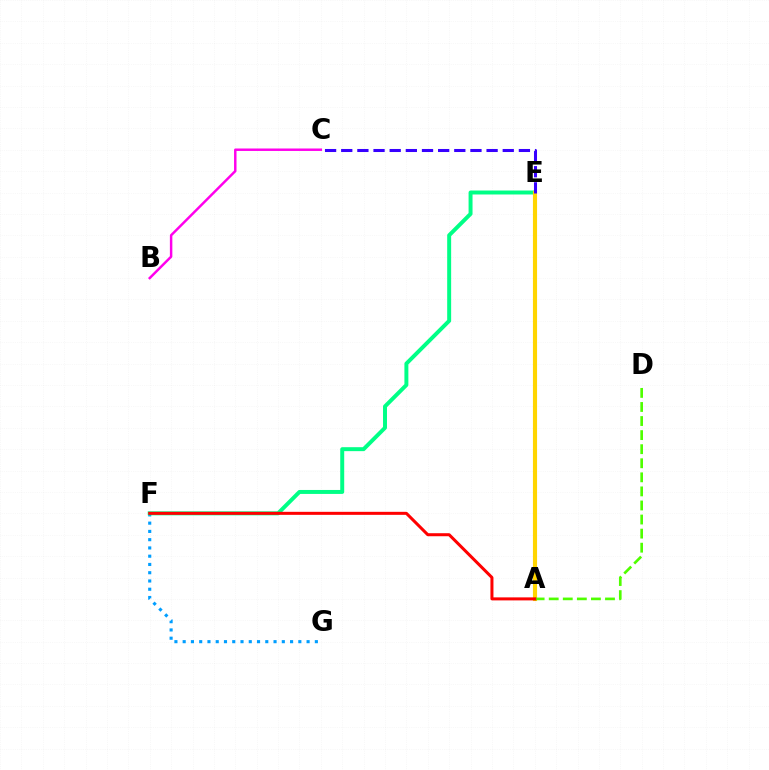{('F', 'G'): [{'color': '#009eff', 'line_style': 'dotted', 'thickness': 2.24}], ('E', 'F'): [{'color': '#00ff86', 'line_style': 'solid', 'thickness': 2.85}], ('A', 'E'): [{'color': '#ffd500', 'line_style': 'solid', 'thickness': 2.98}], ('A', 'D'): [{'color': '#4fff00', 'line_style': 'dashed', 'thickness': 1.91}], ('C', 'E'): [{'color': '#3700ff', 'line_style': 'dashed', 'thickness': 2.19}], ('B', 'C'): [{'color': '#ff00ed', 'line_style': 'solid', 'thickness': 1.77}], ('A', 'F'): [{'color': '#ff0000', 'line_style': 'solid', 'thickness': 2.18}]}